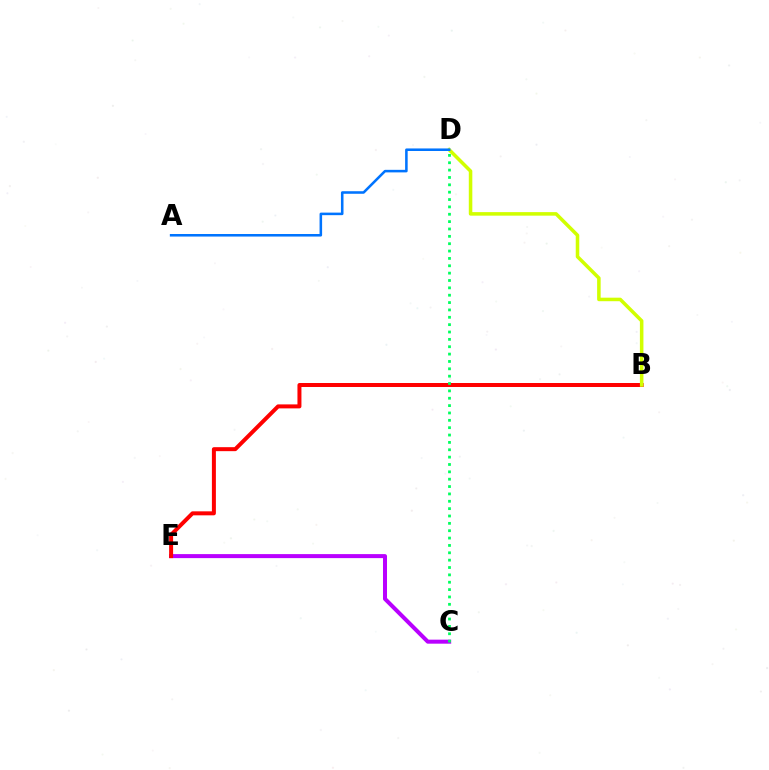{('C', 'E'): [{'color': '#b900ff', 'line_style': 'solid', 'thickness': 2.89}], ('B', 'E'): [{'color': '#ff0000', 'line_style': 'solid', 'thickness': 2.87}], ('C', 'D'): [{'color': '#00ff5c', 'line_style': 'dotted', 'thickness': 2.0}], ('B', 'D'): [{'color': '#d1ff00', 'line_style': 'solid', 'thickness': 2.54}], ('A', 'D'): [{'color': '#0074ff', 'line_style': 'solid', 'thickness': 1.84}]}